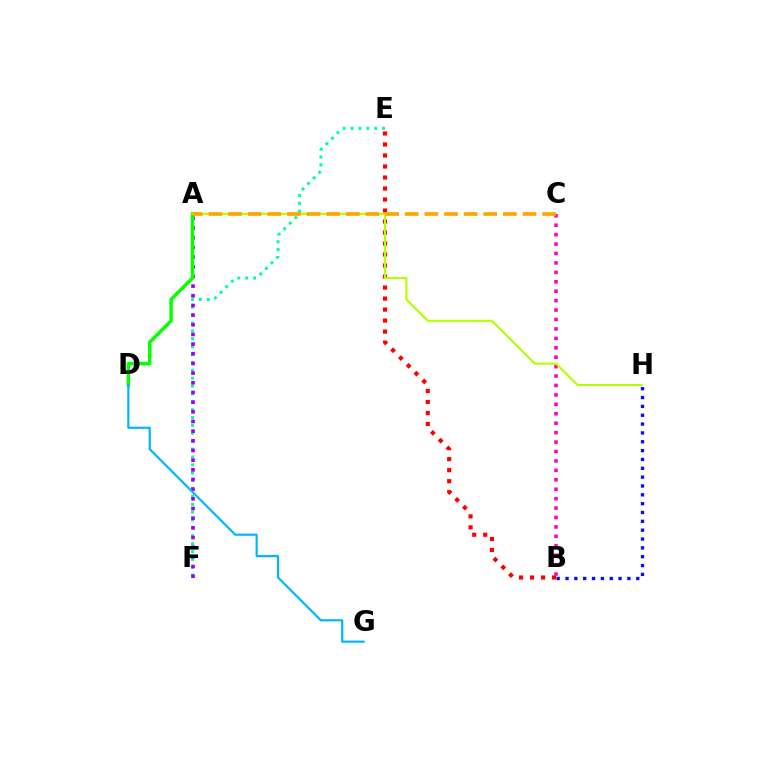{('B', 'C'): [{'color': '#ff00bd', 'line_style': 'dotted', 'thickness': 2.56}], ('B', 'H'): [{'color': '#0010ff', 'line_style': 'dotted', 'thickness': 2.4}], ('E', 'F'): [{'color': '#00ff9d', 'line_style': 'dotted', 'thickness': 2.14}], ('A', 'F'): [{'color': '#9b00ff', 'line_style': 'dotted', 'thickness': 2.63}], ('A', 'D'): [{'color': '#08ff00', 'line_style': 'solid', 'thickness': 2.51}], ('B', 'E'): [{'color': '#ff0000', 'line_style': 'dotted', 'thickness': 2.99}], ('A', 'H'): [{'color': '#b3ff00', 'line_style': 'solid', 'thickness': 1.54}], ('D', 'G'): [{'color': '#00b5ff', 'line_style': 'solid', 'thickness': 1.57}], ('A', 'C'): [{'color': '#ffa500', 'line_style': 'dashed', 'thickness': 2.67}]}